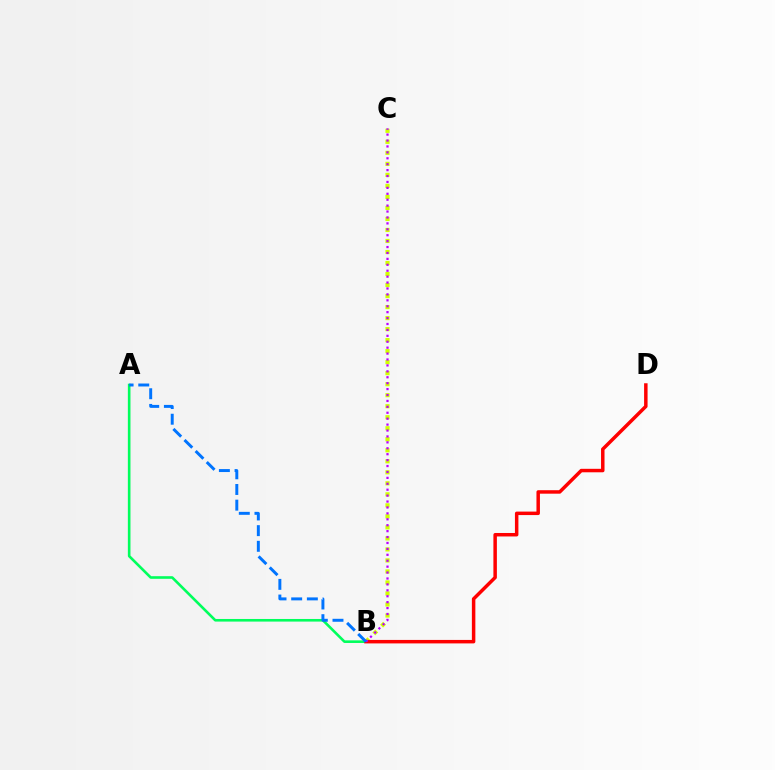{('A', 'B'): [{'color': '#00ff5c', 'line_style': 'solid', 'thickness': 1.88}, {'color': '#0074ff', 'line_style': 'dashed', 'thickness': 2.13}], ('B', 'C'): [{'color': '#d1ff00', 'line_style': 'dotted', 'thickness': 2.99}, {'color': '#b900ff', 'line_style': 'dotted', 'thickness': 1.61}], ('B', 'D'): [{'color': '#ff0000', 'line_style': 'solid', 'thickness': 2.5}]}